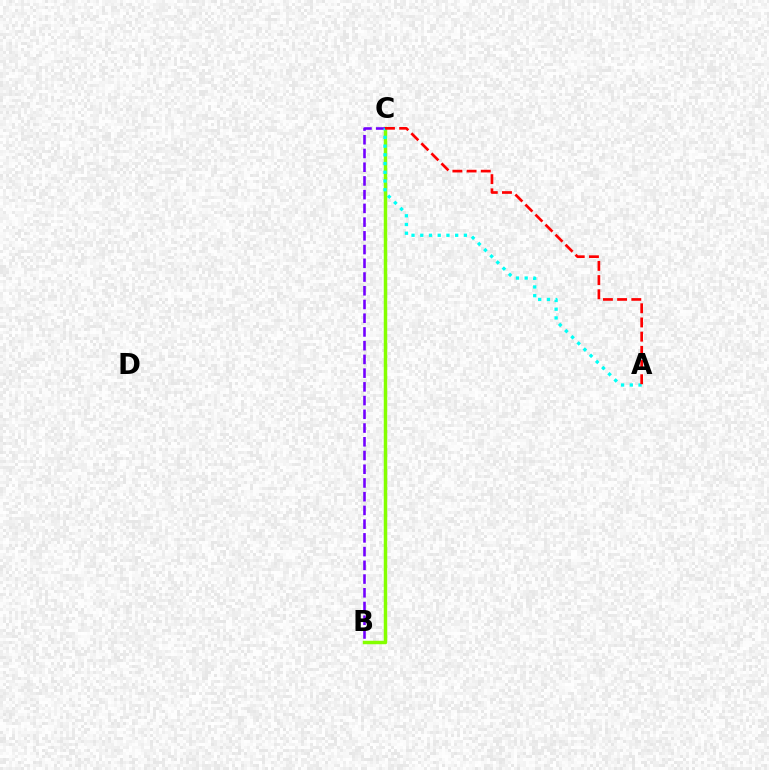{('B', 'C'): [{'color': '#84ff00', 'line_style': 'solid', 'thickness': 2.5}, {'color': '#7200ff', 'line_style': 'dashed', 'thickness': 1.87}], ('A', 'C'): [{'color': '#00fff6', 'line_style': 'dotted', 'thickness': 2.37}, {'color': '#ff0000', 'line_style': 'dashed', 'thickness': 1.93}]}